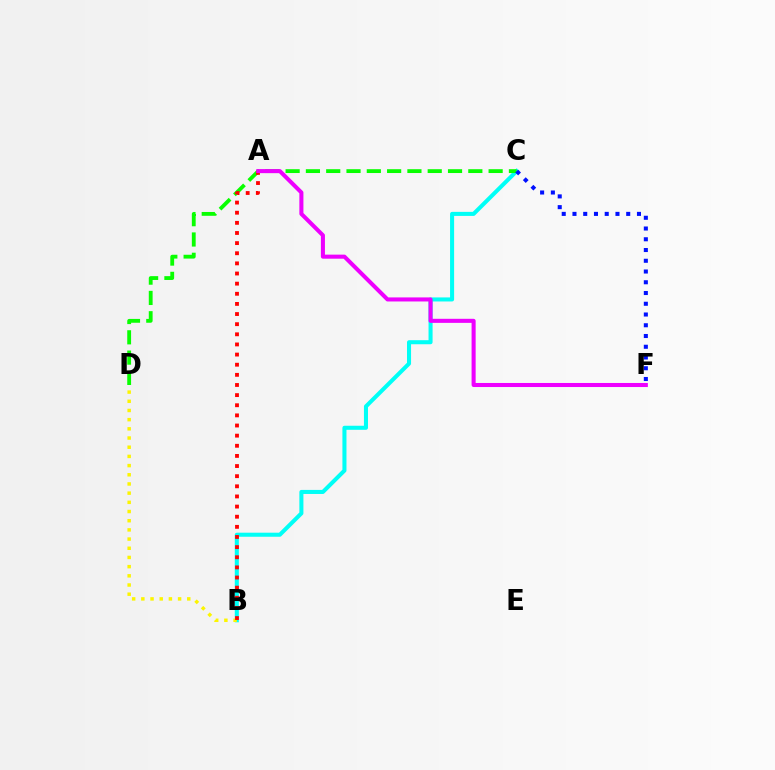{('B', 'C'): [{'color': '#00fff6', 'line_style': 'solid', 'thickness': 2.92}], ('C', 'D'): [{'color': '#08ff00', 'line_style': 'dashed', 'thickness': 2.76}], ('B', 'D'): [{'color': '#fcf500', 'line_style': 'dotted', 'thickness': 2.5}], ('A', 'B'): [{'color': '#ff0000', 'line_style': 'dotted', 'thickness': 2.75}], ('C', 'F'): [{'color': '#0010ff', 'line_style': 'dotted', 'thickness': 2.92}], ('A', 'F'): [{'color': '#ee00ff', 'line_style': 'solid', 'thickness': 2.92}]}